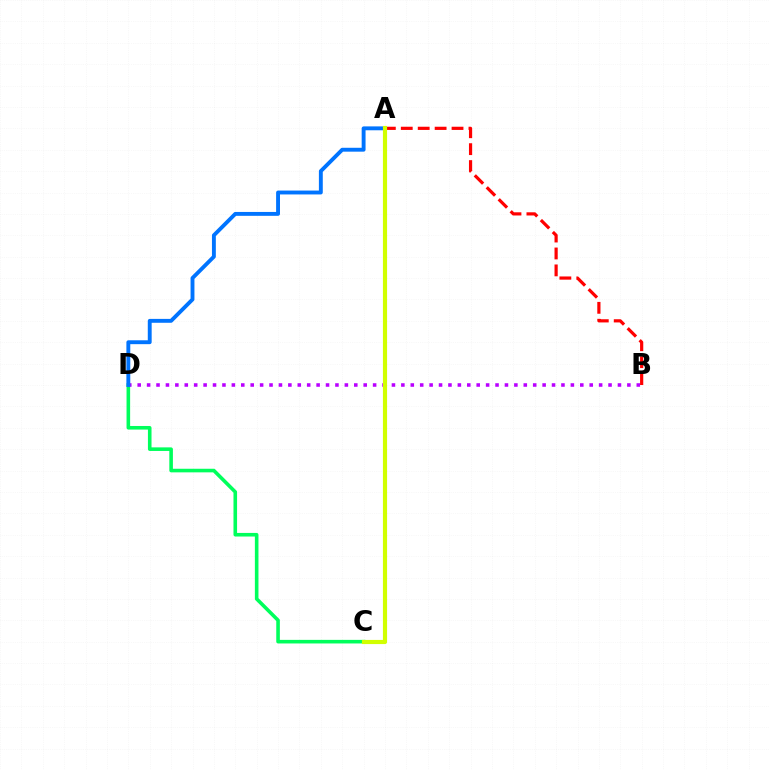{('C', 'D'): [{'color': '#00ff5c', 'line_style': 'solid', 'thickness': 2.59}], ('B', 'D'): [{'color': '#b900ff', 'line_style': 'dotted', 'thickness': 2.56}], ('A', 'B'): [{'color': '#ff0000', 'line_style': 'dashed', 'thickness': 2.3}], ('A', 'D'): [{'color': '#0074ff', 'line_style': 'solid', 'thickness': 2.8}], ('A', 'C'): [{'color': '#d1ff00', 'line_style': 'solid', 'thickness': 2.99}]}